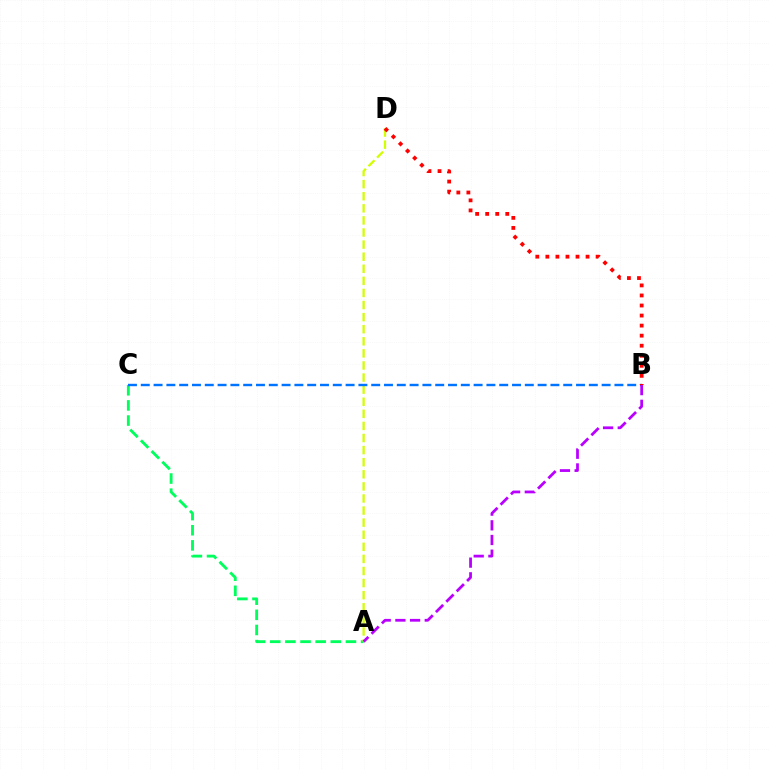{('A', 'C'): [{'color': '#00ff5c', 'line_style': 'dashed', 'thickness': 2.06}], ('A', 'D'): [{'color': '#d1ff00', 'line_style': 'dashed', 'thickness': 1.64}], ('B', 'C'): [{'color': '#0074ff', 'line_style': 'dashed', 'thickness': 1.74}], ('A', 'B'): [{'color': '#b900ff', 'line_style': 'dashed', 'thickness': 1.99}], ('B', 'D'): [{'color': '#ff0000', 'line_style': 'dotted', 'thickness': 2.73}]}